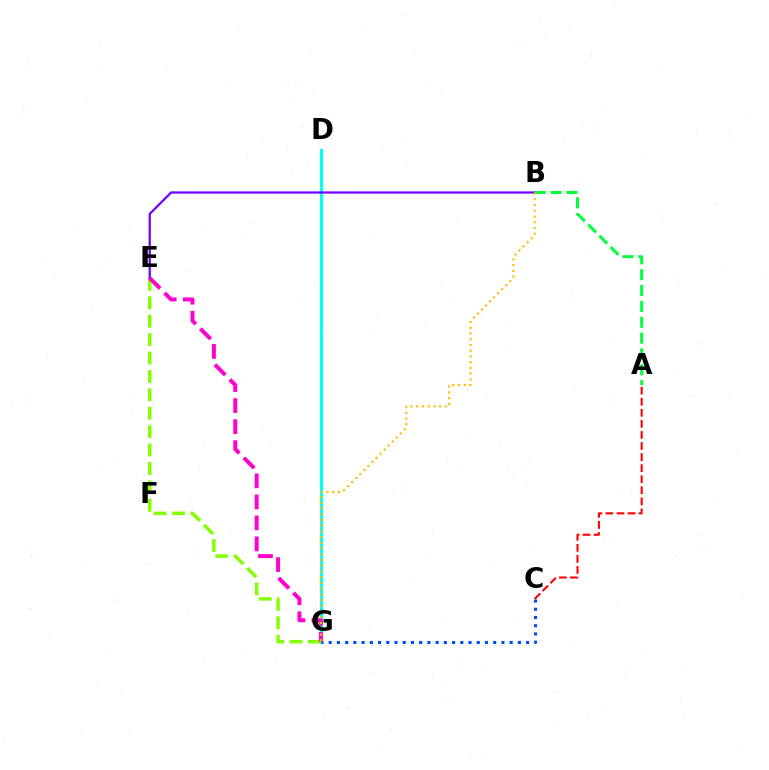{('D', 'G'): [{'color': '#00fff6', 'line_style': 'solid', 'thickness': 2.24}], ('E', 'G'): [{'color': '#84ff00', 'line_style': 'dashed', 'thickness': 2.5}, {'color': '#ff00cf', 'line_style': 'dashed', 'thickness': 2.86}], ('B', 'E'): [{'color': '#7200ff', 'line_style': 'solid', 'thickness': 1.62}], ('C', 'G'): [{'color': '#004bff', 'line_style': 'dotted', 'thickness': 2.23}], ('A', 'B'): [{'color': '#00ff39', 'line_style': 'dashed', 'thickness': 2.15}], ('A', 'C'): [{'color': '#ff0000', 'line_style': 'dashed', 'thickness': 1.5}], ('B', 'G'): [{'color': '#ffbd00', 'line_style': 'dotted', 'thickness': 1.56}]}